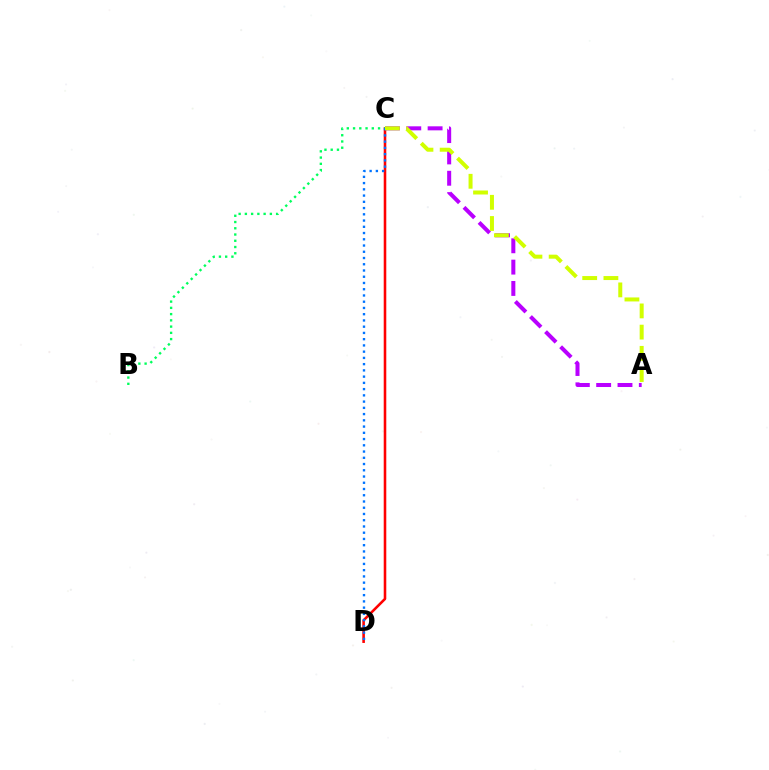{('C', 'D'): [{'color': '#ff0000', 'line_style': 'solid', 'thickness': 1.85}, {'color': '#0074ff', 'line_style': 'dotted', 'thickness': 1.7}], ('A', 'C'): [{'color': '#b900ff', 'line_style': 'dashed', 'thickness': 2.9}, {'color': '#d1ff00', 'line_style': 'dashed', 'thickness': 2.88}], ('B', 'C'): [{'color': '#00ff5c', 'line_style': 'dotted', 'thickness': 1.7}]}